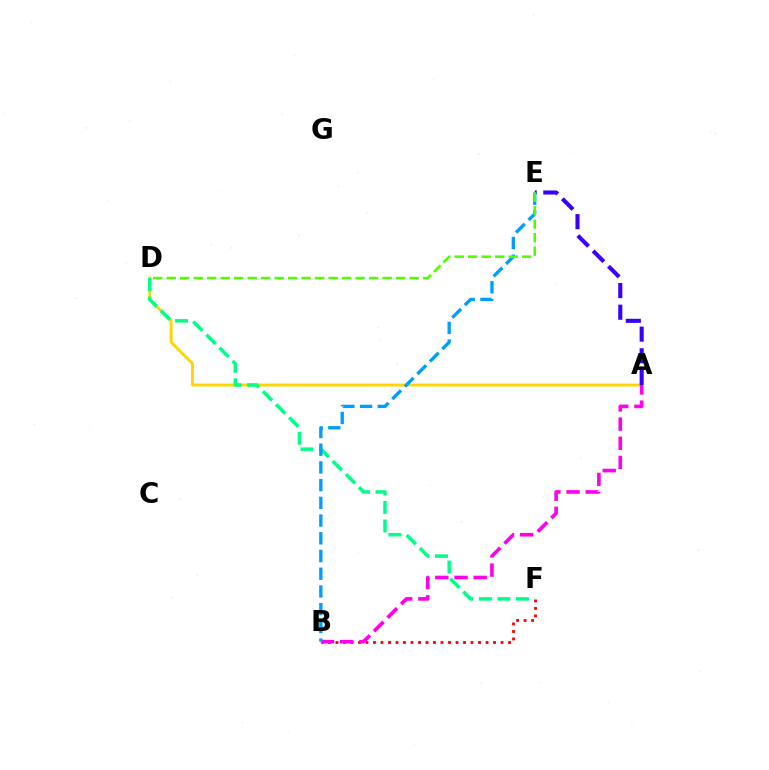{('A', 'D'): [{'color': '#ffd500', 'line_style': 'solid', 'thickness': 2.07}], ('B', 'F'): [{'color': '#ff0000', 'line_style': 'dotted', 'thickness': 2.04}], ('A', 'E'): [{'color': '#3700ff', 'line_style': 'dashed', 'thickness': 2.94}], ('D', 'F'): [{'color': '#00ff86', 'line_style': 'dashed', 'thickness': 2.52}], ('A', 'B'): [{'color': '#ff00ed', 'line_style': 'dashed', 'thickness': 2.6}], ('B', 'E'): [{'color': '#009eff', 'line_style': 'dashed', 'thickness': 2.41}], ('D', 'E'): [{'color': '#4fff00', 'line_style': 'dashed', 'thickness': 1.83}]}